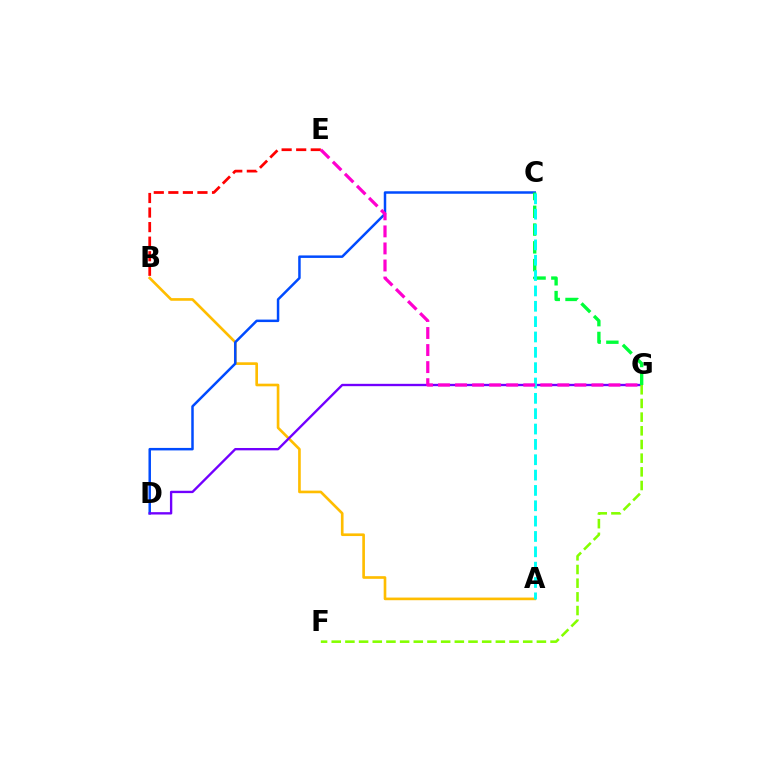{('A', 'B'): [{'color': '#ffbd00', 'line_style': 'solid', 'thickness': 1.91}], ('C', 'D'): [{'color': '#004bff', 'line_style': 'solid', 'thickness': 1.79}], ('D', 'G'): [{'color': '#7200ff', 'line_style': 'solid', 'thickness': 1.7}], ('C', 'G'): [{'color': '#00ff39', 'line_style': 'dashed', 'thickness': 2.41}], ('F', 'G'): [{'color': '#84ff00', 'line_style': 'dashed', 'thickness': 1.86}], ('B', 'E'): [{'color': '#ff0000', 'line_style': 'dashed', 'thickness': 1.98}], ('A', 'C'): [{'color': '#00fff6', 'line_style': 'dashed', 'thickness': 2.08}], ('E', 'G'): [{'color': '#ff00cf', 'line_style': 'dashed', 'thickness': 2.32}]}